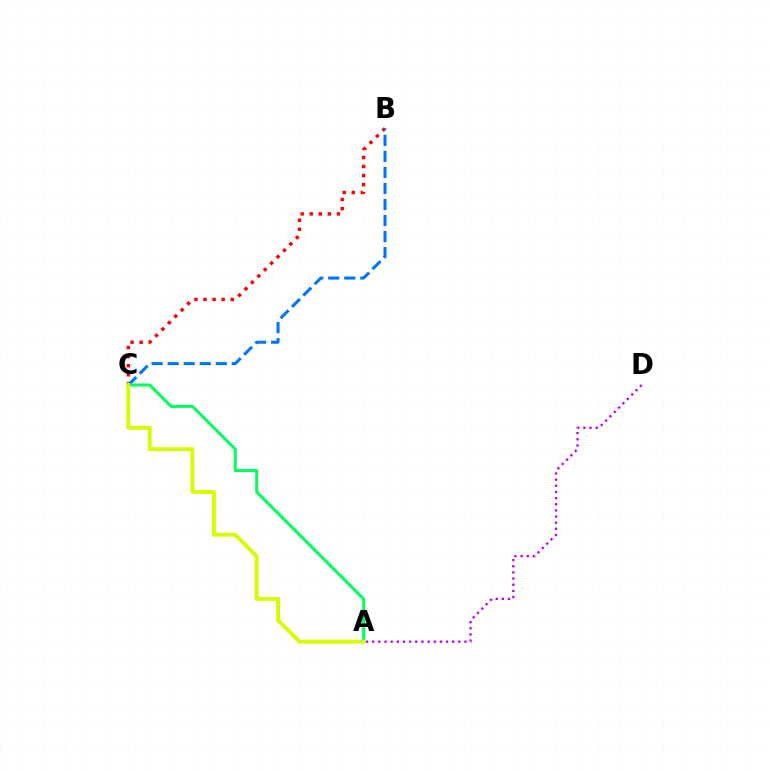{('B', 'C'): [{'color': '#ff0000', 'line_style': 'dotted', 'thickness': 2.46}, {'color': '#0074ff', 'line_style': 'dashed', 'thickness': 2.18}], ('A', 'D'): [{'color': '#b900ff', 'line_style': 'dotted', 'thickness': 1.67}], ('A', 'C'): [{'color': '#00ff5c', 'line_style': 'solid', 'thickness': 2.16}, {'color': '#d1ff00', 'line_style': 'solid', 'thickness': 2.79}]}